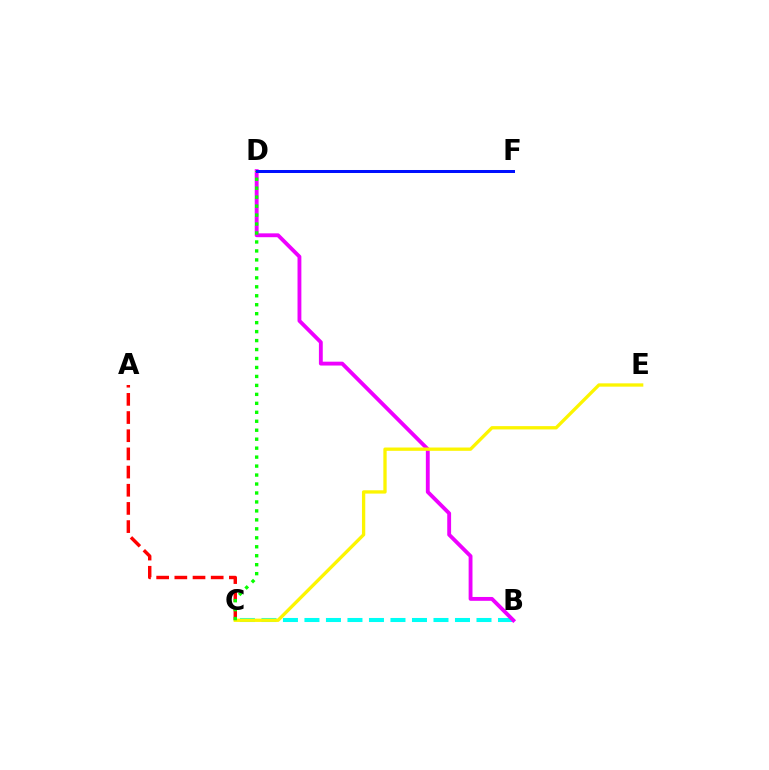{('B', 'C'): [{'color': '#00fff6', 'line_style': 'dashed', 'thickness': 2.92}], ('B', 'D'): [{'color': '#ee00ff', 'line_style': 'solid', 'thickness': 2.77}], ('A', 'C'): [{'color': '#ff0000', 'line_style': 'dashed', 'thickness': 2.47}], ('C', 'E'): [{'color': '#fcf500', 'line_style': 'solid', 'thickness': 2.38}], ('C', 'D'): [{'color': '#08ff00', 'line_style': 'dotted', 'thickness': 2.44}], ('D', 'F'): [{'color': '#0010ff', 'line_style': 'solid', 'thickness': 2.17}]}